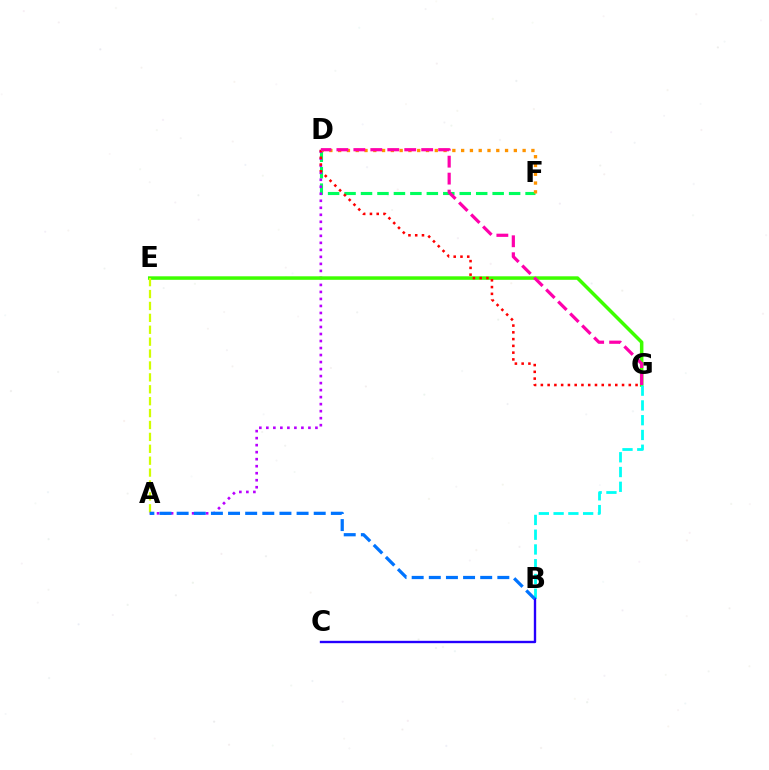{('D', 'F'): [{'color': '#00ff5c', 'line_style': 'dashed', 'thickness': 2.24}, {'color': '#ff9400', 'line_style': 'dotted', 'thickness': 2.39}], ('A', 'D'): [{'color': '#b900ff', 'line_style': 'dotted', 'thickness': 1.91}], ('E', 'G'): [{'color': '#3dff00', 'line_style': 'solid', 'thickness': 2.53}], ('A', 'E'): [{'color': '#d1ff00', 'line_style': 'dashed', 'thickness': 1.62}], ('D', 'G'): [{'color': '#ff0000', 'line_style': 'dotted', 'thickness': 1.84}, {'color': '#ff00ac', 'line_style': 'dashed', 'thickness': 2.3}], ('B', 'G'): [{'color': '#00fff6', 'line_style': 'dashed', 'thickness': 2.01}], ('B', 'C'): [{'color': '#2500ff', 'line_style': 'solid', 'thickness': 1.7}], ('A', 'B'): [{'color': '#0074ff', 'line_style': 'dashed', 'thickness': 2.33}]}